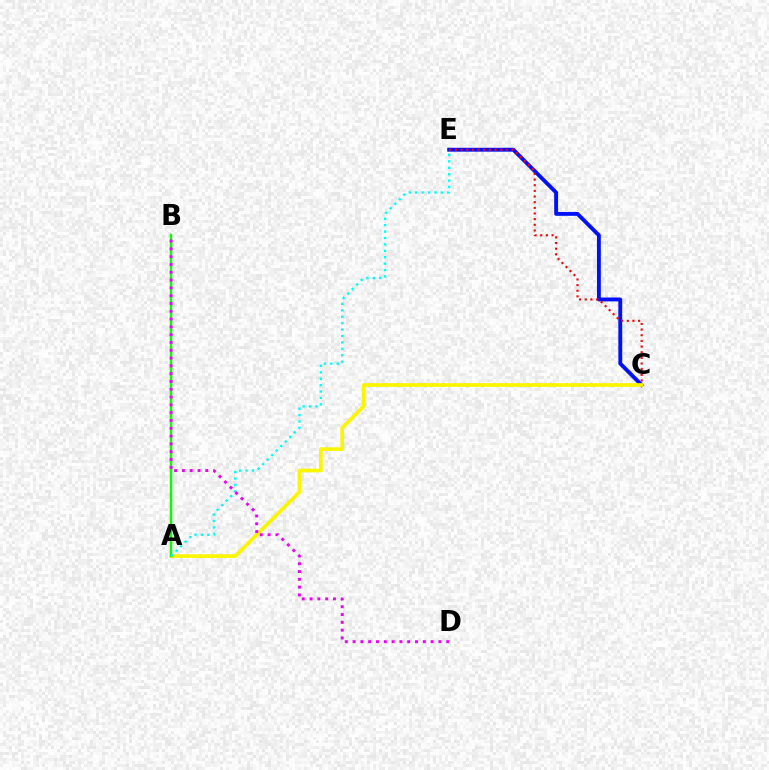{('C', 'E'): [{'color': '#0010ff', 'line_style': 'solid', 'thickness': 2.79}, {'color': '#ff0000', 'line_style': 'dotted', 'thickness': 1.54}], ('A', 'C'): [{'color': '#fcf500', 'line_style': 'solid', 'thickness': 2.65}], ('A', 'B'): [{'color': '#08ff00', 'line_style': 'solid', 'thickness': 1.76}], ('A', 'E'): [{'color': '#00fff6', 'line_style': 'dotted', 'thickness': 1.74}], ('B', 'D'): [{'color': '#ee00ff', 'line_style': 'dotted', 'thickness': 2.12}]}